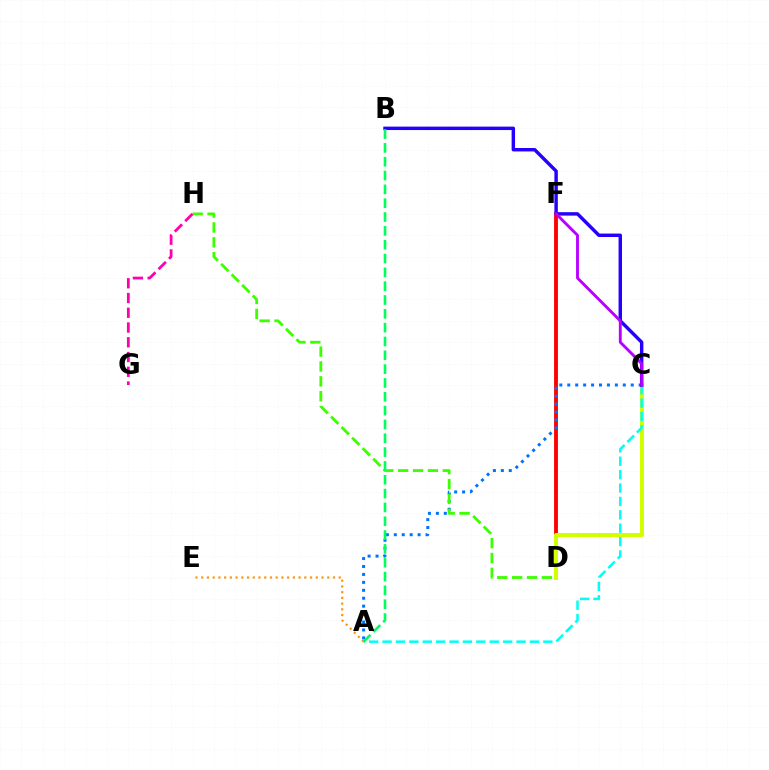{('D', 'F'): [{'color': '#ff0000', 'line_style': 'solid', 'thickness': 2.77}], ('C', 'D'): [{'color': '#d1ff00', 'line_style': 'solid', 'thickness': 2.89}], ('A', 'C'): [{'color': '#0074ff', 'line_style': 'dotted', 'thickness': 2.16}, {'color': '#00fff6', 'line_style': 'dashed', 'thickness': 1.82}], ('A', 'E'): [{'color': '#ff9400', 'line_style': 'dotted', 'thickness': 1.56}], ('D', 'H'): [{'color': '#3dff00', 'line_style': 'dashed', 'thickness': 2.02}], ('G', 'H'): [{'color': '#ff00ac', 'line_style': 'dashed', 'thickness': 2.01}], ('B', 'C'): [{'color': '#2500ff', 'line_style': 'solid', 'thickness': 2.48}], ('C', 'F'): [{'color': '#b900ff', 'line_style': 'solid', 'thickness': 2.07}], ('A', 'B'): [{'color': '#00ff5c', 'line_style': 'dashed', 'thickness': 1.88}]}